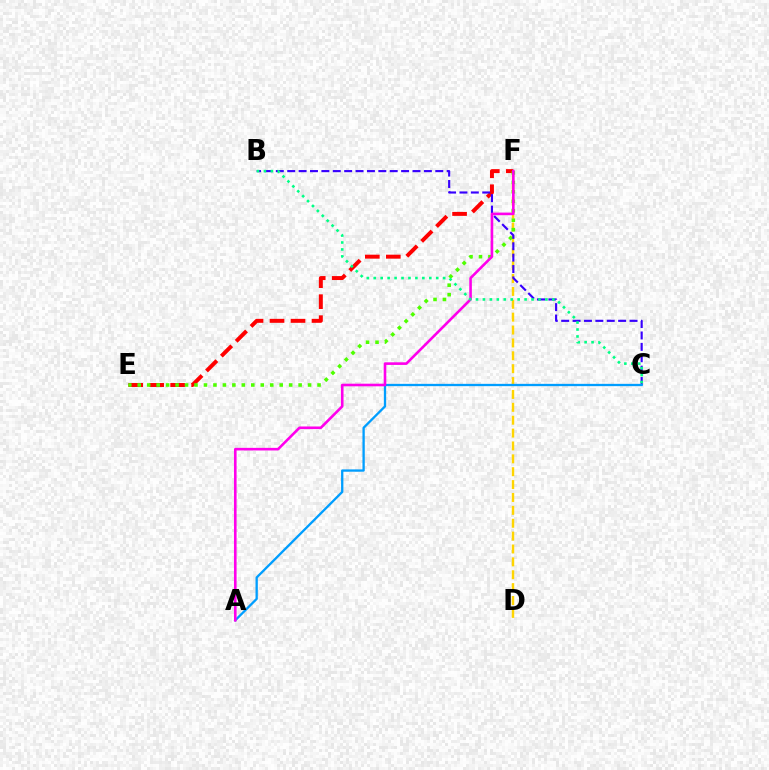{('D', 'F'): [{'color': '#ffd500', 'line_style': 'dashed', 'thickness': 1.75}], ('E', 'F'): [{'color': '#ff0000', 'line_style': 'dashed', 'thickness': 2.85}, {'color': '#4fff00', 'line_style': 'dotted', 'thickness': 2.57}], ('B', 'C'): [{'color': '#3700ff', 'line_style': 'dashed', 'thickness': 1.55}, {'color': '#00ff86', 'line_style': 'dotted', 'thickness': 1.89}], ('A', 'C'): [{'color': '#009eff', 'line_style': 'solid', 'thickness': 1.66}], ('A', 'F'): [{'color': '#ff00ed', 'line_style': 'solid', 'thickness': 1.88}]}